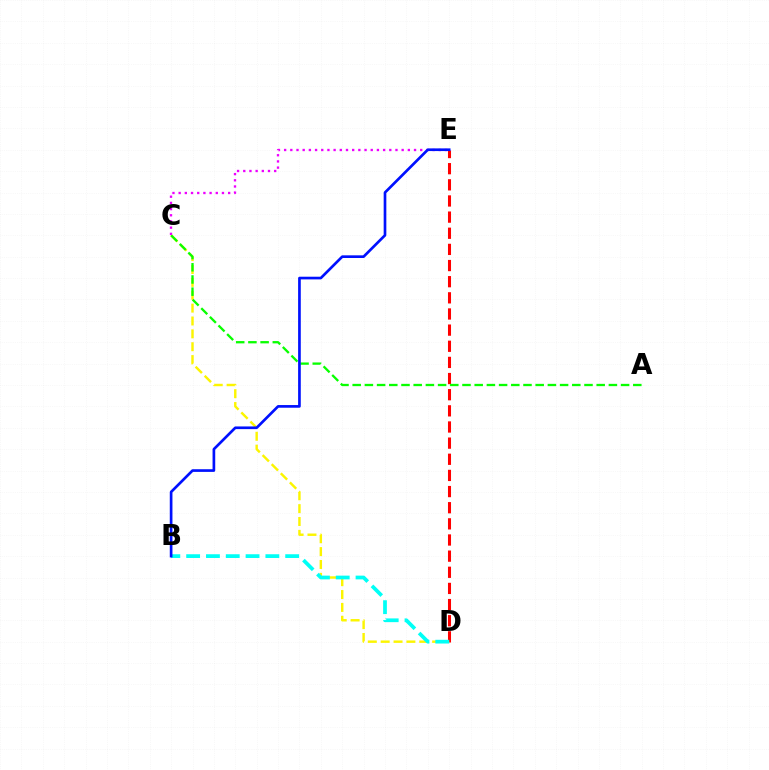{('D', 'E'): [{'color': '#ff0000', 'line_style': 'dashed', 'thickness': 2.19}], ('C', 'D'): [{'color': '#fcf500', 'line_style': 'dashed', 'thickness': 1.75}], ('B', 'D'): [{'color': '#00fff6', 'line_style': 'dashed', 'thickness': 2.69}], ('A', 'C'): [{'color': '#08ff00', 'line_style': 'dashed', 'thickness': 1.66}], ('C', 'E'): [{'color': '#ee00ff', 'line_style': 'dotted', 'thickness': 1.68}], ('B', 'E'): [{'color': '#0010ff', 'line_style': 'solid', 'thickness': 1.93}]}